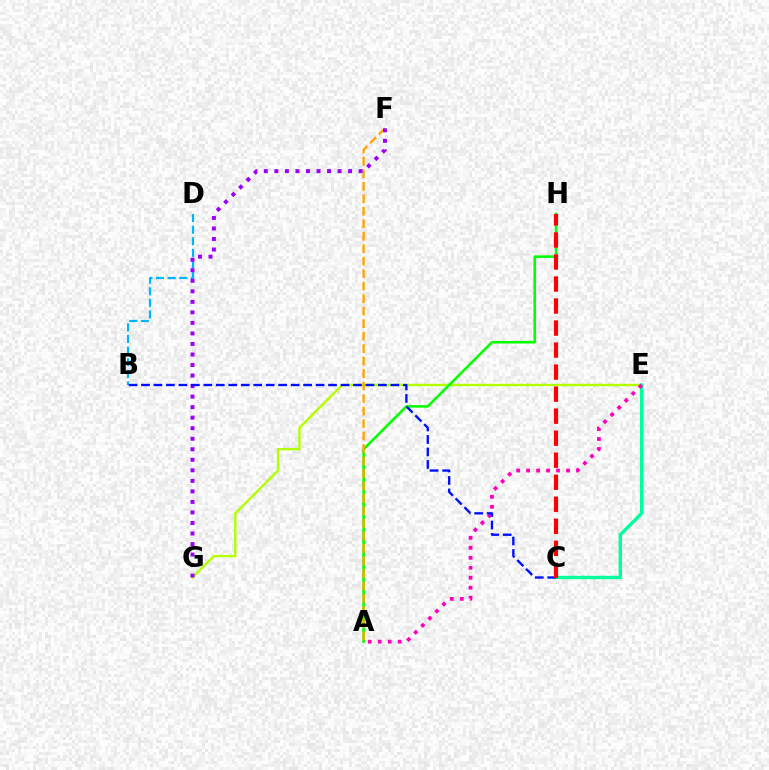{('E', 'G'): [{'color': '#b3ff00', 'line_style': 'solid', 'thickness': 1.74}], ('A', 'H'): [{'color': '#08ff00', 'line_style': 'solid', 'thickness': 1.87}], ('B', 'D'): [{'color': '#00b5ff', 'line_style': 'dashed', 'thickness': 1.58}], ('A', 'F'): [{'color': '#ffa500', 'line_style': 'dashed', 'thickness': 1.7}], ('C', 'E'): [{'color': '#00ff9d', 'line_style': 'solid', 'thickness': 2.43}], ('F', 'G'): [{'color': '#9b00ff', 'line_style': 'dotted', 'thickness': 2.86}], ('A', 'E'): [{'color': '#ff00bd', 'line_style': 'dotted', 'thickness': 2.71}], ('B', 'C'): [{'color': '#0010ff', 'line_style': 'dashed', 'thickness': 1.69}], ('C', 'H'): [{'color': '#ff0000', 'line_style': 'dashed', 'thickness': 2.99}]}